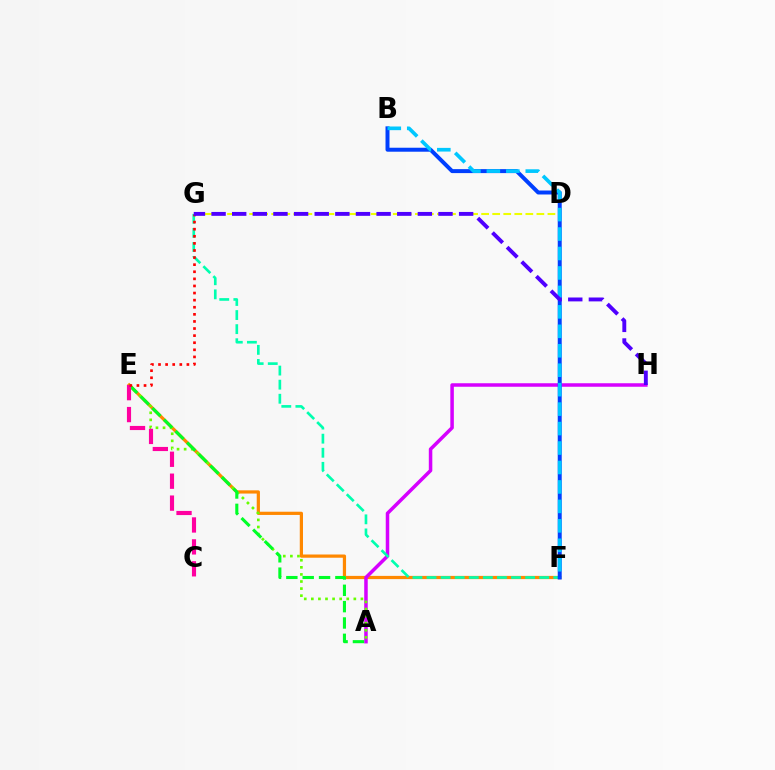{('E', 'F'): [{'color': '#ff8800', 'line_style': 'solid', 'thickness': 2.32}], ('A', 'H'): [{'color': '#d600ff', 'line_style': 'solid', 'thickness': 2.53}], ('A', 'E'): [{'color': '#66ff00', 'line_style': 'dotted', 'thickness': 1.92}, {'color': '#00ff27', 'line_style': 'dashed', 'thickness': 2.22}], ('F', 'G'): [{'color': '#00ffaf', 'line_style': 'dashed', 'thickness': 1.91}], ('C', 'E'): [{'color': '#ff00a0', 'line_style': 'dashed', 'thickness': 2.98}], ('E', 'G'): [{'color': '#ff0000', 'line_style': 'dotted', 'thickness': 1.93}], ('D', 'G'): [{'color': '#eeff00', 'line_style': 'dashed', 'thickness': 1.5}], ('B', 'F'): [{'color': '#003fff', 'line_style': 'solid', 'thickness': 2.86}, {'color': '#00c7ff', 'line_style': 'dashed', 'thickness': 2.64}], ('G', 'H'): [{'color': '#4f00ff', 'line_style': 'dashed', 'thickness': 2.8}]}